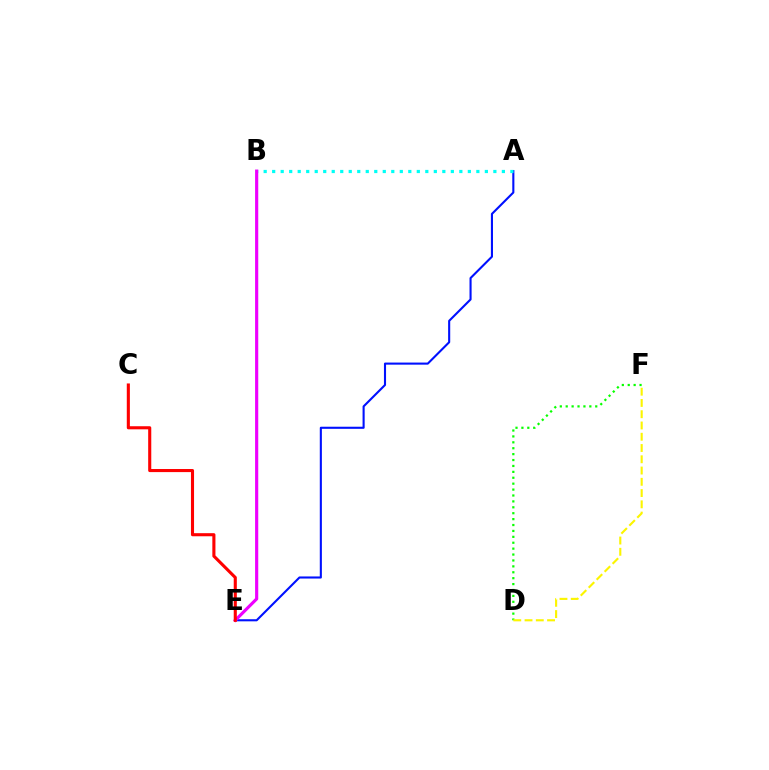{('A', 'E'): [{'color': '#0010ff', 'line_style': 'solid', 'thickness': 1.51}], ('A', 'B'): [{'color': '#00fff6', 'line_style': 'dotted', 'thickness': 2.31}], ('B', 'E'): [{'color': '#ee00ff', 'line_style': 'solid', 'thickness': 2.27}], ('D', 'F'): [{'color': '#08ff00', 'line_style': 'dotted', 'thickness': 1.6}, {'color': '#fcf500', 'line_style': 'dashed', 'thickness': 1.53}], ('C', 'E'): [{'color': '#ff0000', 'line_style': 'solid', 'thickness': 2.23}]}